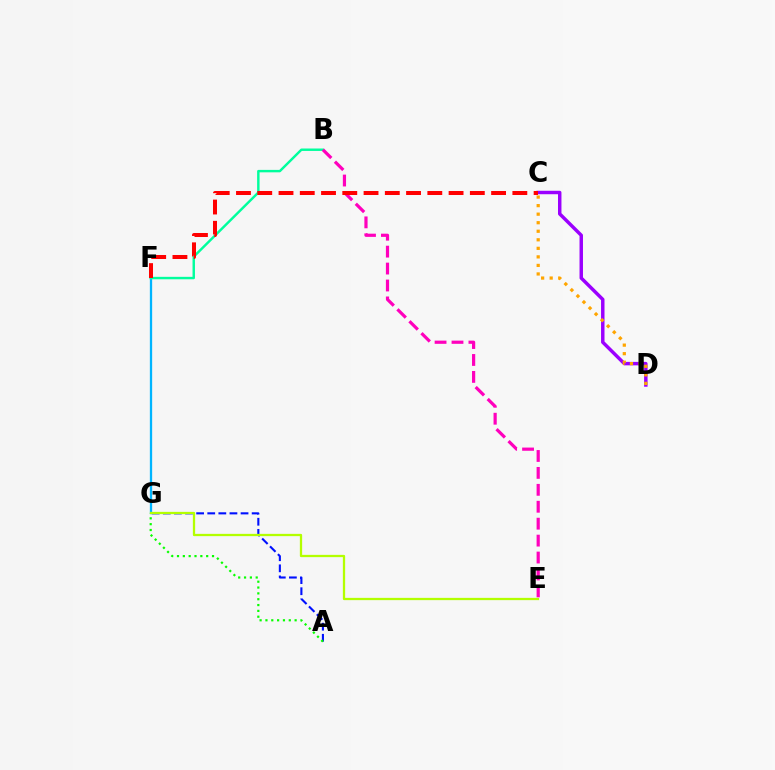{('A', 'G'): [{'color': '#0010ff', 'line_style': 'dashed', 'thickness': 1.51}, {'color': '#08ff00', 'line_style': 'dotted', 'thickness': 1.59}], ('F', 'G'): [{'color': '#00b5ff', 'line_style': 'solid', 'thickness': 1.65}], ('C', 'D'): [{'color': '#9b00ff', 'line_style': 'solid', 'thickness': 2.49}, {'color': '#ffa500', 'line_style': 'dotted', 'thickness': 2.32}], ('B', 'F'): [{'color': '#00ff9d', 'line_style': 'solid', 'thickness': 1.75}], ('B', 'E'): [{'color': '#ff00bd', 'line_style': 'dashed', 'thickness': 2.3}], ('C', 'F'): [{'color': '#ff0000', 'line_style': 'dashed', 'thickness': 2.89}], ('E', 'G'): [{'color': '#b3ff00', 'line_style': 'solid', 'thickness': 1.64}]}